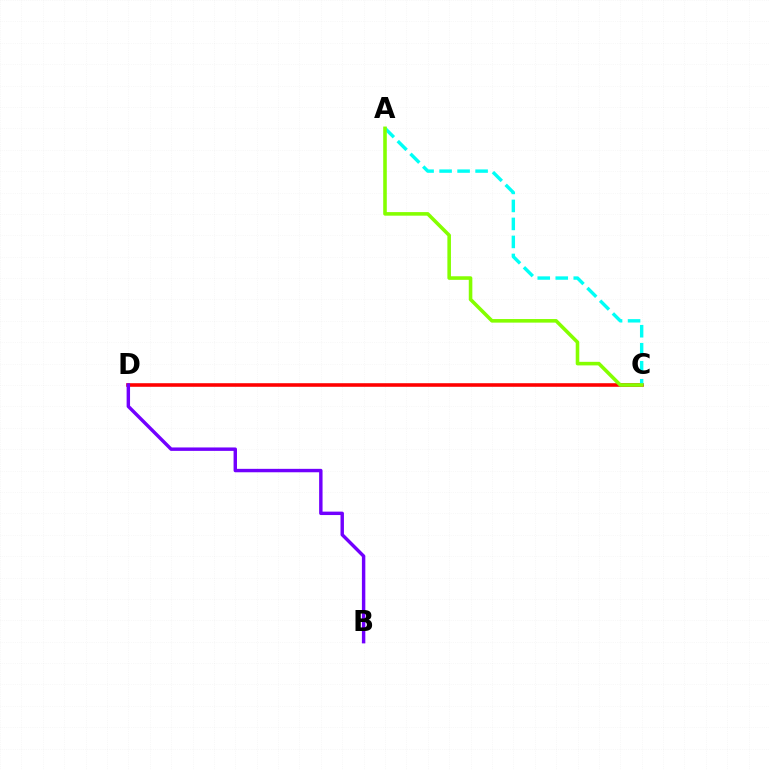{('C', 'D'): [{'color': '#ff0000', 'line_style': 'solid', 'thickness': 2.58}], ('B', 'D'): [{'color': '#7200ff', 'line_style': 'solid', 'thickness': 2.47}], ('A', 'C'): [{'color': '#00fff6', 'line_style': 'dashed', 'thickness': 2.45}, {'color': '#84ff00', 'line_style': 'solid', 'thickness': 2.58}]}